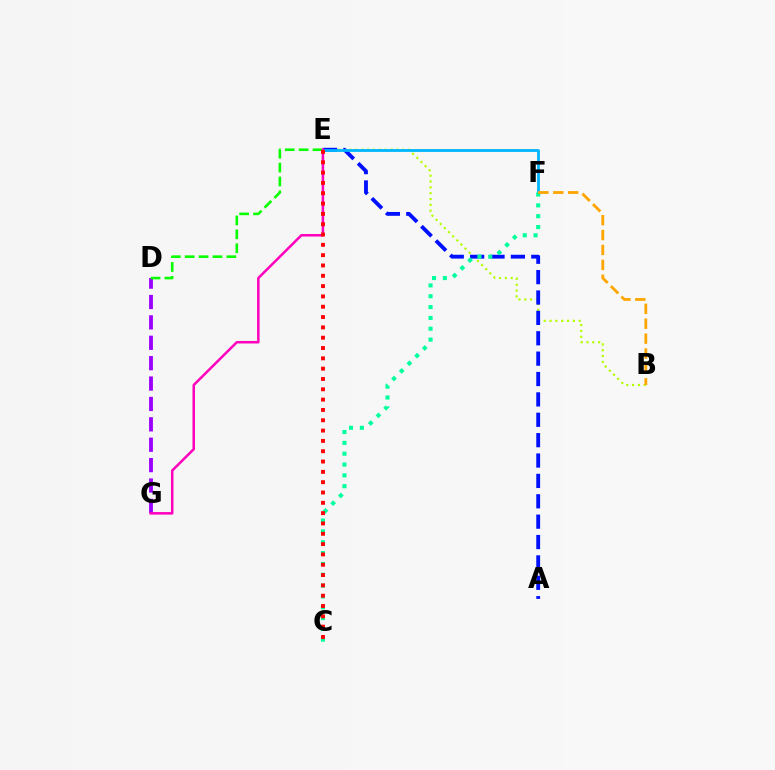{('D', 'G'): [{'color': '#9b00ff', 'line_style': 'dashed', 'thickness': 2.77}], ('B', 'E'): [{'color': '#b3ff00', 'line_style': 'dotted', 'thickness': 1.58}], ('D', 'E'): [{'color': '#08ff00', 'line_style': 'dashed', 'thickness': 1.89}], ('A', 'E'): [{'color': '#0010ff', 'line_style': 'dashed', 'thickness': 2.77}], ('E', 'F'): [{'color': '#00b5ff', 'line_style': 'solid', 'thickness': 2.0}], ('E', 'G'): [{'color': '#ff00bd', 'line_style': 'solid', 'thickness': 1.82}], ('C', 'F'): [{'color': '#00ff9d', 'line_style': 'dotted', 'thickness': 2.94}], ('C', 'E'): [{'color': '#ff0000', 'line_style': 'dotted', 'thickness': 2.8}], ('B', 'F'): [{'color': '#ffa500', 'line_style': 'dashed', 'thickness': 2.02}]}